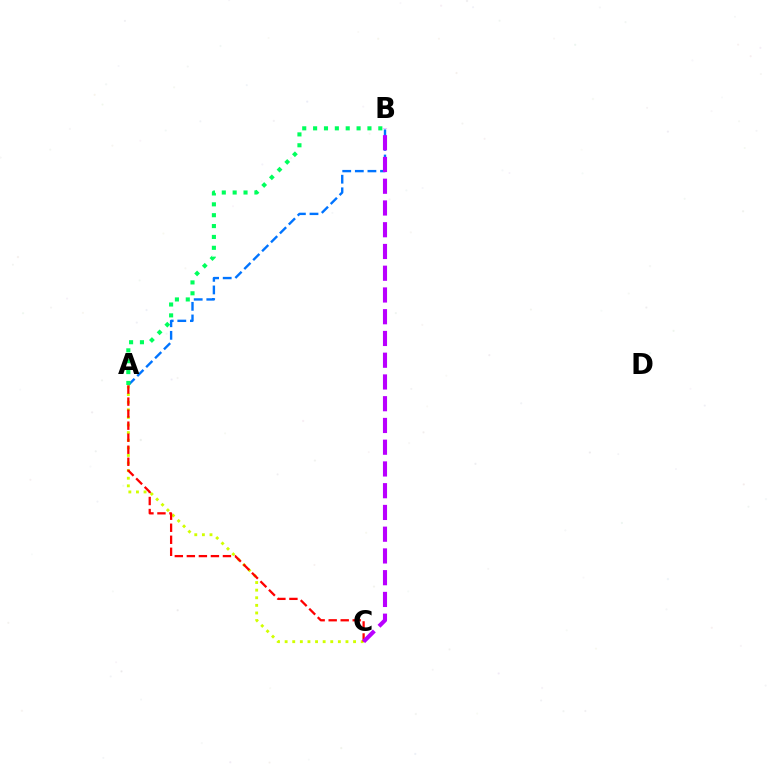{('A', 'C'): [{'color': '#d1ff00', 'line_style': 'dotted', 'thickness': 2.07}, {'color': '#ff0000', 'line_style': 'dashed', 'thickness': 1.63}], ('A', 'B'): [{'color': '#0074ff', 'line_style': 'dashed', 'thickness': 1.71}, {'color': '#00ff5c', 'line_style': 'dotted', 'thickness': 2.95}], ('B', 'C'): [{'color': '#b900ff', 'line_style': 'dashed', 'thickness': 2.95}]}